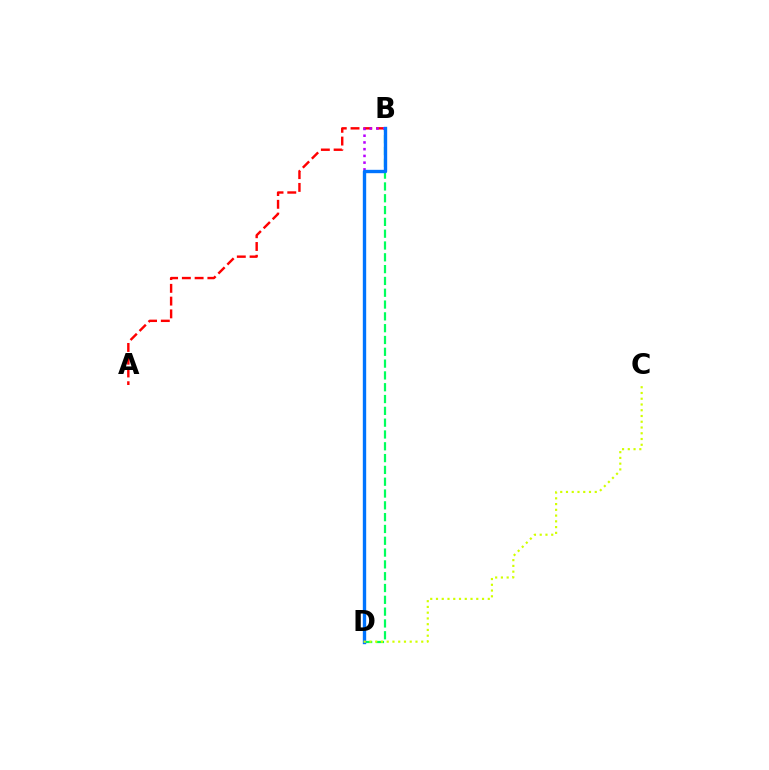{('A', 'B'): [{'color': '#ff0000', 'line_style': 'dashed', 'thickness': 1.73}], ('B', 'D'): [{'color': '#00ff5c', 'line_style': 'dashed', 'thickness': 1.6}, {'color': '#b900ff', 'line_style': 'dotted', 'thickness': 1.83}, {'color': '#0074ff', 'line_style': 'solid', 'thickness': 2.42}], ('C', 'D'): [{'color': '#d1ff00', 'line_style': 'dotted', 'thickness': 1.56}]}